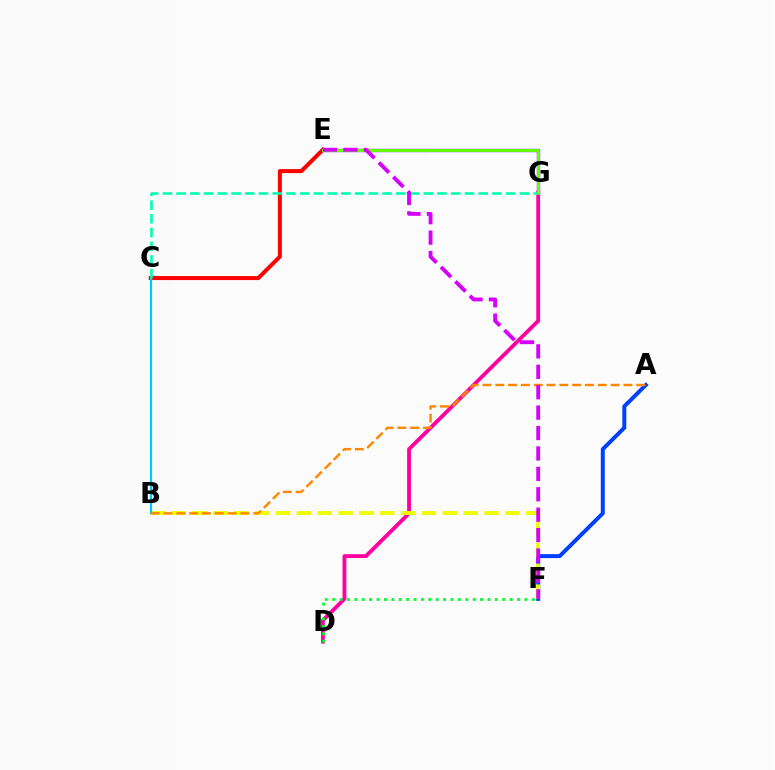{('C', 'E'): [{'color': '#ff0000', 'line_style': 'solid', 'thickness': 2.89}], ('D', 'G'): [{'color': '#ff00a0', 'line_style': 'solid', 'thickness': 2.76}], ('A', 'F'): [{'color': '#003fff', 'line_style': 'solid', 'thickness': 2.86}], ('B', 'F'): [{'color': '#eeff00', 'line_style': 'dashed', 'thickness': 2.83}], ('B', 'C'): [{'color': '#00c7ff', 'line_style': 'solid', 'thickness': 1.59}], ('E', 'G'): [{'color': '#4f00ff', 'line_style': 'solid', 'thickness': 2.39}, {'color': '#66ff00', 'line_style': 'solid', 'thickness': 2.12}], ('A', 'B'): [{'color': '#ff8800', 'line_style': 'dashed', 'thickness': 1.74}], ('C', 'G'): [{'color': '#00ffaf', 'line_style': 'dashed', 'thickness': 1.87}], ('D', 'F'): [{'color': '#00ff27', 'line_style': 'dotted', 'thickness': 2.01}], ('E', 'F'): [{'color': '#d600ff', 'line_style': 'dashed', 'thickness': 2.77}]}